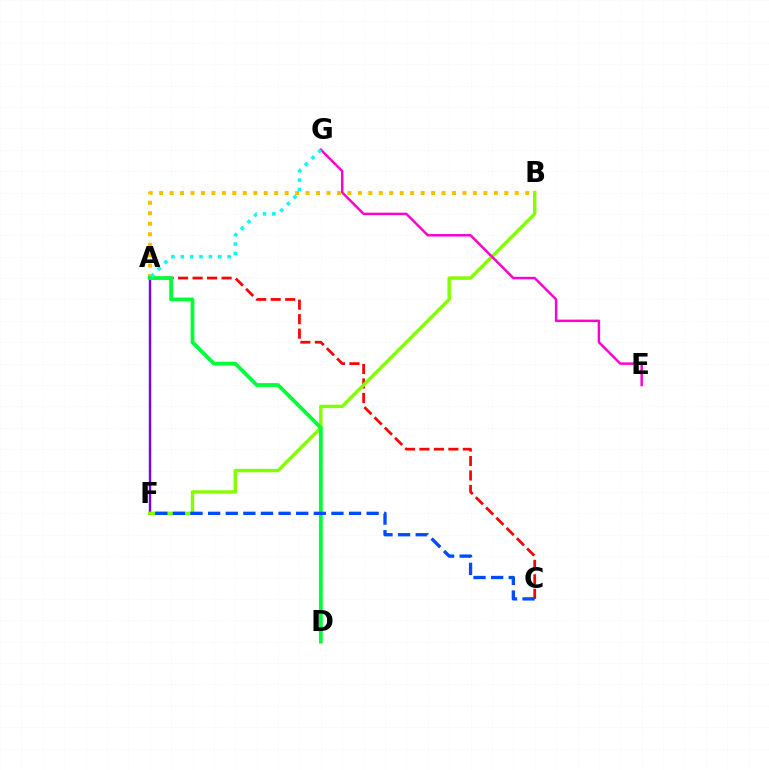{('A', 'B'): [{'color': '#ffbd00', 'line_style': 'dotted', 'thickness': 2.84}], ('A', 'F'): [{'color': '#7200ff', 'line_style': 'solid', 'thickness': 1.72}], ('A', 'C'): [{'color': '#ff0000', 'line_style': 'dashed', 'thickness': 1.97}], ('B', 'F'): [{'color': '#84ff00', 'line_style': 'solid', 'thickness': 2.47}], ('A', 'D'): [{'color': '#00ff39', 'line_style': 'solid', 'thickness': 2.72}], ('E', 'G'): [{'color': '#ff00cf', 'line_style': 'solid', 'thickness': 1.78}], ('C', 'F'): [{'color': '#004bff', 'line_style': 'dashed', 'thickness': 2.39}], ('A', 'G'): [{'color': '#00fff6', 'line_style': 'dotted', 'thickness': 2.55}]}